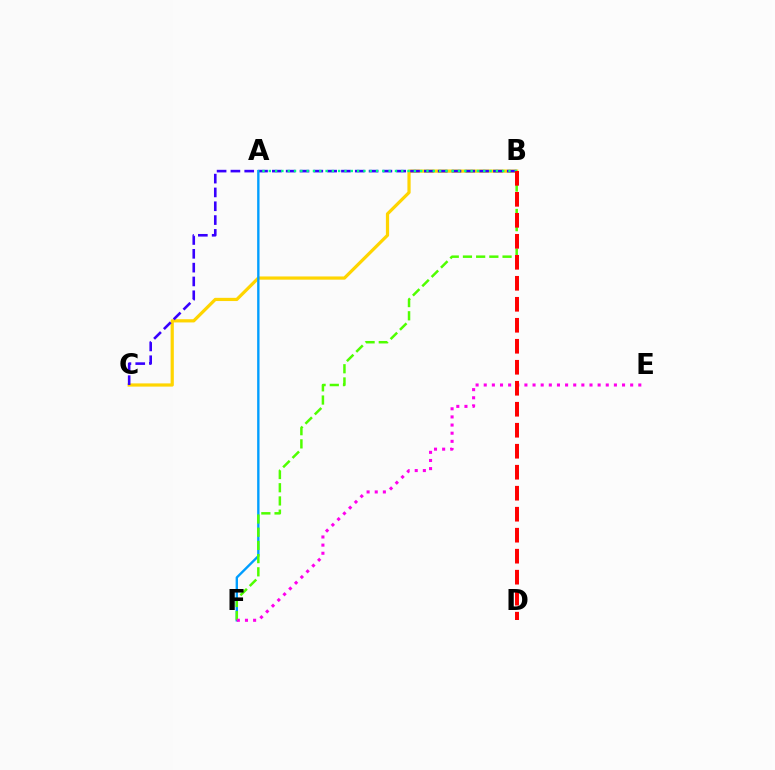{('B', 'C'): [{'color': '#ffd500', 'line_style': 'solid', 'thickness': 2.31}, {'color': '#3700ff', 'line_style': 'dashed', 'thickness': 1.88}], ('A', 'F'): [{'color': '#009eff', 'line_style': 'solid', 'thickness': 1.71}], ('B', 'F'): [{'color': '#4fff00', 'line_style': 'dashed', 'thickness': 1.79}], ('A', 'B'): [{'color': '#00ff86', 'line_style': 'dotted', 'thickness': 1.71}], ('E', 'F'): [{'color': '#ff00ed', 'line_style': 'dotted', 'thickness': 2.21}], ('B', 'D'): [{'color': '#ff0000', 'line_style': 'dashed', 'thickness': 2.85}]}